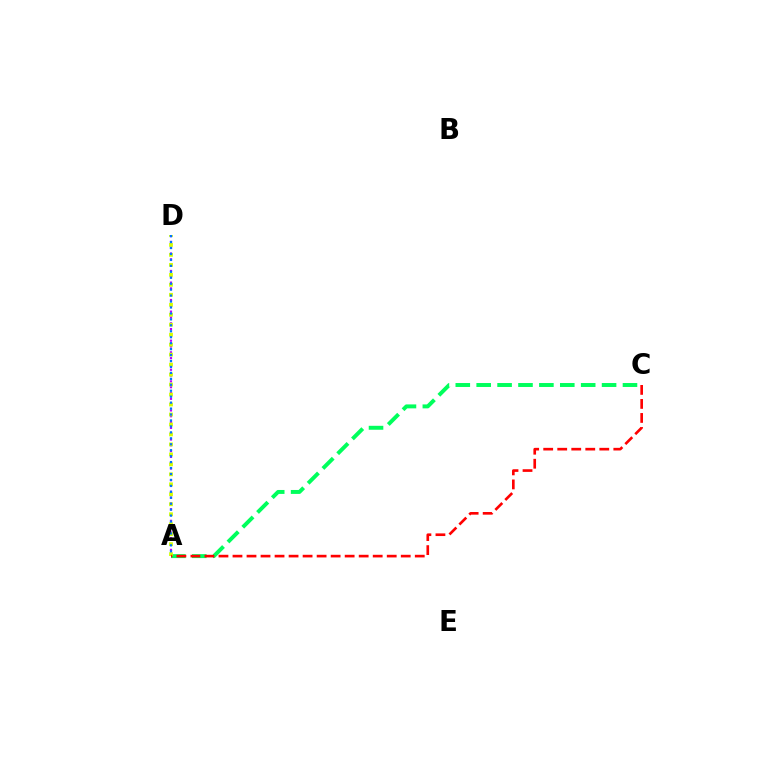{('A', 'C'): [{'color': '#00ff5c', 'line_style': 'dashed', 'thickness': 2.84}, {'color': '#ff0000', 'line_style': 'dashed', 'thickness': 1.9}], ('A', 'D'): [{'color': '#b900ff', 'line_style': 'dotted', 'thickness': 1.58}, {'color': '#d1ff00', 'line_style': 'dotted', 'thickness': 2.71}, {'color': '#0074ff', 'line_style': 'dotted', 'thickness': 1.62}]}